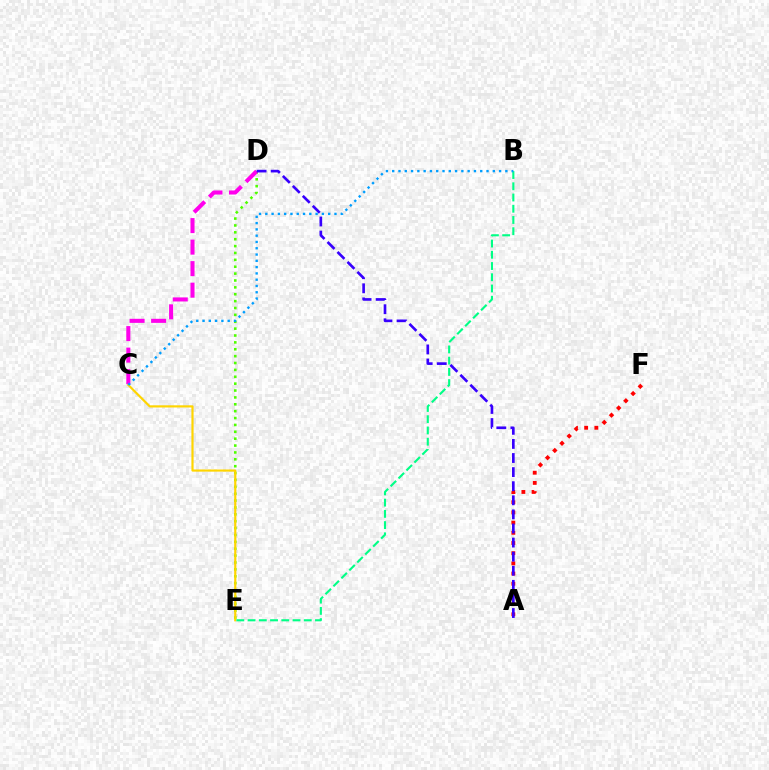{('D', 'E'): [{'color': '#4fff00', 'line_style': 'dotted', 'thickness': 1.87}], ('A', 'F'): [{'color': '#ff0000', 'line_style': 'dotted', 'thickness': 2.77}], ('C', 'D'): [{'color': '#ff00ed', 'line_style': 'dashed', 'thickness': 2.92}], ('A', 'D'): [{'color': '#3700ff', 'line_style': 'dashed', 'thickness': 1.91}], ('C', 'E'): [{'color': '#ffd500', 'line_style': 'solid', 'thickness': 1.57}], ('B', 'E'): [{'color': '#00ff86', 'line_style': 'dashed', 'thickness': 1.53}], ('B', 'C'): [{'color': '#009eff', 'line_style': 'dotted', 'thickness': 1.71}]}